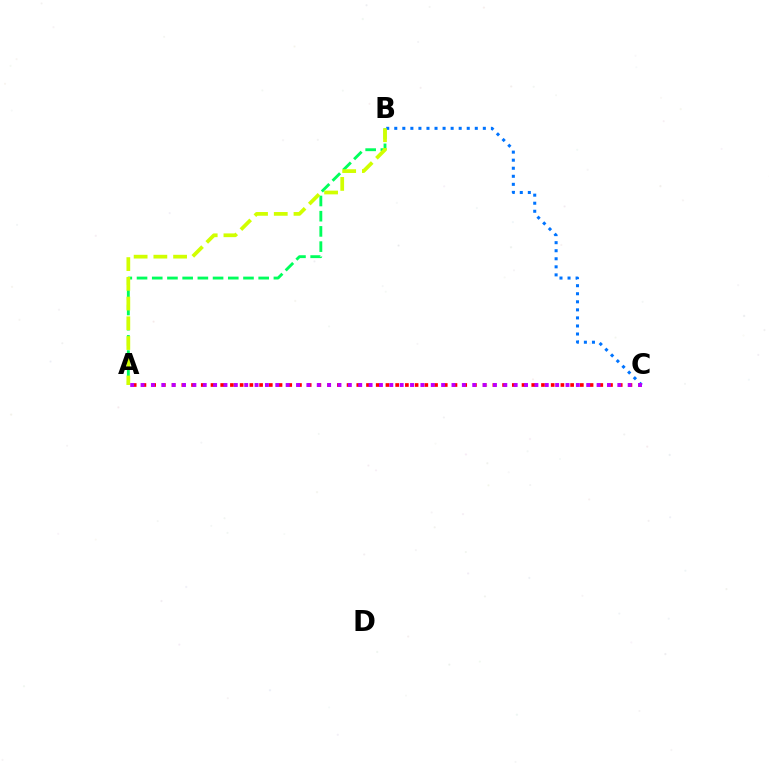{('A', 'B'): [{'color': '#00ff5c', 'line_style': 'dashed', 'thickness': 2.07}, {'color': '#d1ff00', 'line_style': 'dashed', 'thickness': 2.68}], ('A', 'C'): [{'color': '#ff0000', 'line_style': 'dotted', 'thickness': 2.64}, {'color': '#b900ff', 'line_style': 'dotted', 'thickness': 2.82}], ('B', 'C'): [{'color': '#0074ff', 'line_style': 'dotted', 'thickness': 2.19}]}